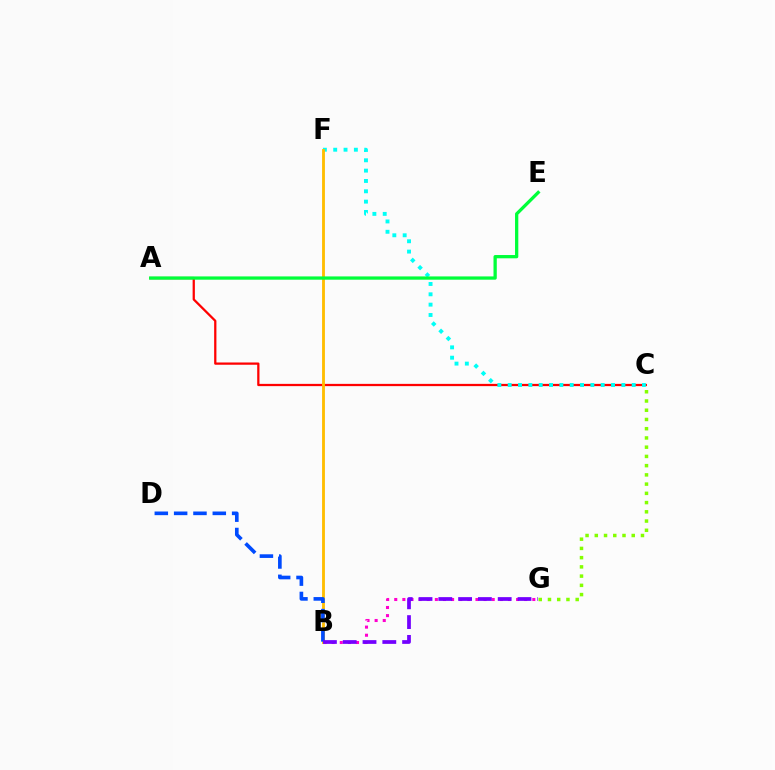{('B', 'G'): [{'color': '#ff00cf', 'line_style': 'dotted', 'thickness': 2.21}, {'color': '#7200ff', 'line_style': 'dashed', 'thickness': 2.69}], ('A', 'C'): [{'color': '#ff0000', 'line_style': 'solid', 'thickness': 1.63}], ('C', 'F'): [{'color': '#00fff6', 'line_style': 'dotted', 'thickness': 2.81}], ('C', 'G'): [{'color': '#84ff00', 'line_style': 'dotted', 'thickness': 2.51}], ('B', 'F'): [{'color': '#ffbd00', 'line_style': 'solid', 'thickness': 2.05}], ('A', 'E'): [{'color': '#00ff39', 'line_style': 'solid', 'thickness': 2.36}], ('B', 'D'): [{'color': '#004bff', 'line_style': 'dashed', 'thickness': 2.63}]}